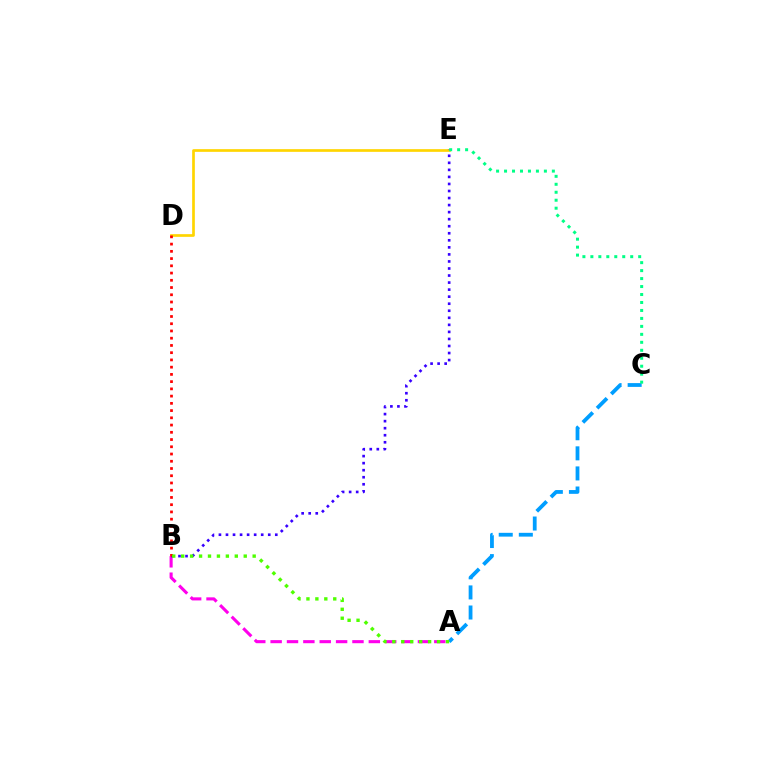{('D', 'E'): [{'color': '#ffd500', 'line_style': 'solid', 'thickness': 1.94}], ('A', 'C'): [{'color': '#009eff', 'line_style': 'dashed', 'thickness': 2.73}], ('A', 'B'): [{'color': '#ff00ed', 'line_style': 'dashed', 'thickness': 2.22}, {'color': '#4fff00', 'line_style': 'dotted', 'thickness': 2.43}], ('B', 'E'): [{'color': '#3700ff', 'line_style': 'dotted', 'thickness': 1.91}], ('C', 'E'): [{'color': '#00ff86', 'line_style': 'dotted', 'thickness': 2.16}], ('B', 'D'): [{'color': '#ff0000', 'line_style': 'dotted', 'thickness': 1.97}]}